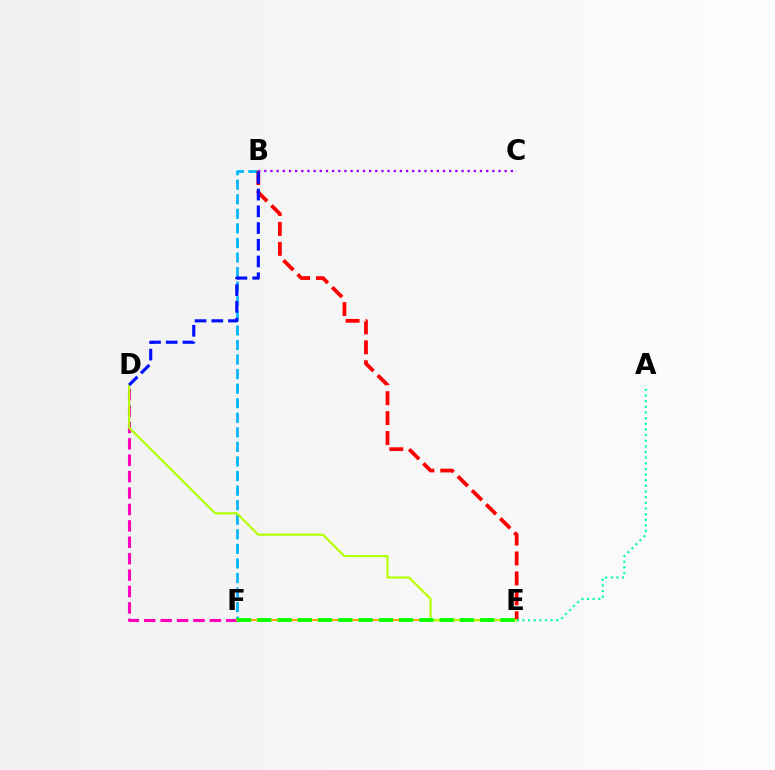{('B', 'F'): [{'color': '#00b5ff', 'line_style': 'dashed', 'thickness': 1.98}], ('D', 'F'): [{'color': '#ff00bd', 'line_style': 'dashed', 'thickness': 2.23}], ('B', 'E'): [{'color': '#ff0000', 'line_style': 'dashed', 'thickness': 2.71}], ('E', 'F'): [{'color': '#ffa500', 'line_style': 'solid', 'thickness': 1.52}, {'color': '#08ff00', 'line_style': 'dashed', 'thickness': 2.75}], ('D', 'E'): [{'color': '#b3ff00', 'line_style': 'solid', 'thickness': 1.54}], ('B', 'C'): [{'color': '#9b00ff', 'line_style': 'dotted', 'thickness': 1.67}], ('B', 'D'): [{'color': '#0010ff', 'line_style': 'dashed', 'thickness': 2.27}], ('A', 'E'): [{'color': '#00ff9d', 'line_style': 'dotted', 'thickness': 1.54}]}